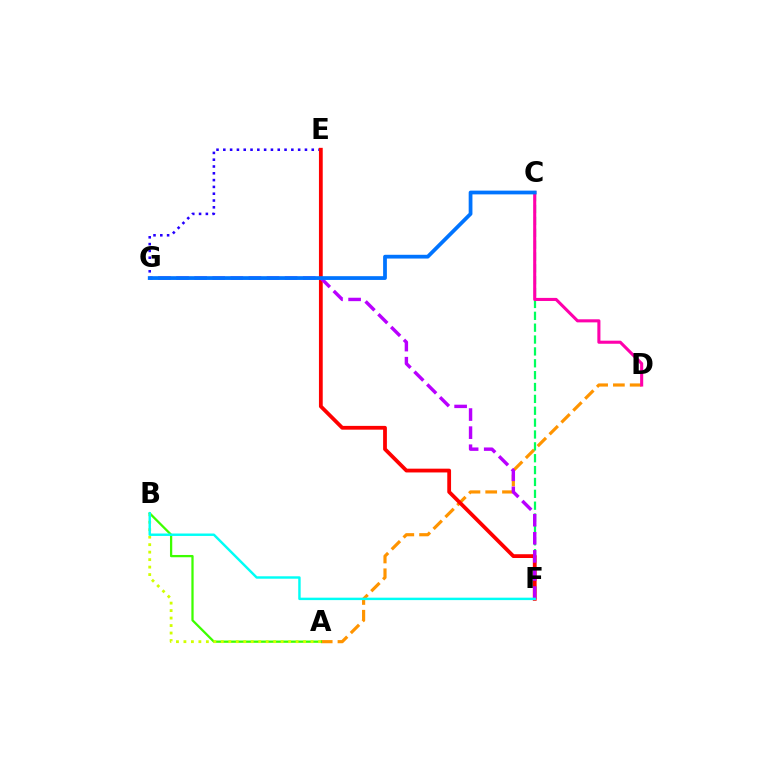{('A', 'D'): [{'color': '#ff9400', 'line_style': 'dashed', 'thickness': 2.28}], ('C', 'F'): [{'color': '#00ff5c', 'line_style': 'dashed', 'thickness': 1.61}], ('A', 'B'): [{'color': '#3dff00', 'line_style': 'solid', 'thickness': 1.63}, {'color': '#d1ff00', 'line_style': 'dotted', 'thickness': 2.03}], ('E', 'G'): [{'color': '#2500ff', 'line_style': 'dotted', 'thickness': 1.85}], ('E', 'F'): [{'color': '#ff0000', 'line_style': 'solid', 'thickness': 2.72}], ('F', 'G'): [{'color': '#b900ff', 'line_style': 'dashed', 'thickness': 2.46}], ('C', 'D'): [{'color': '#ff00ac', 'line_style': 'solid', 'thickness': 2.22}], ('C', 'G'): [{'color': '#0074ff', 'line_style': 'solid', 'thickness': 2.71}], ('B', 'F'): [{'color': '#00fff6', 'line_style': 'solid', 'thickness': 1.75}]}